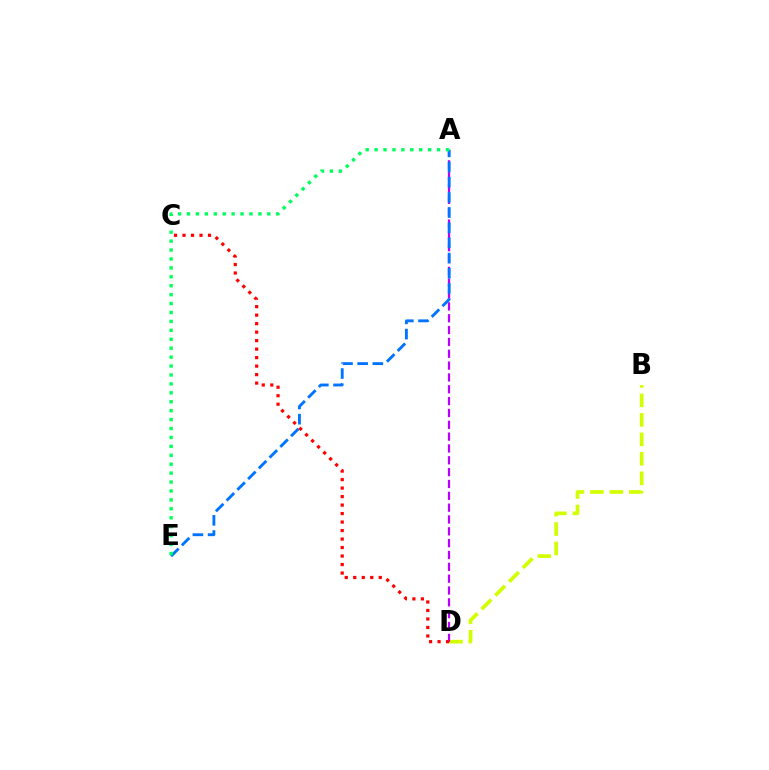{('B', 'D'): [{'color': '#d1ff00', 'line_style': 'dashed', 'thickness': 2.64}], ('A', 'D'): [{'color': '#b900ff', 'line_style': 'dashed', 'thickness': 1.61}], ('A', 'E'): [{'color': '#0074ff', 'line_style': 'dashed', 'thickness': 2.06}, {'color': '#00ff5c', 'line_style': 'dotted', 'thickness': 2.42}], ('C', 'D'): [{'color': '#ff0000', 'line_style': 'dotted', 'thickness': 2.31}]}